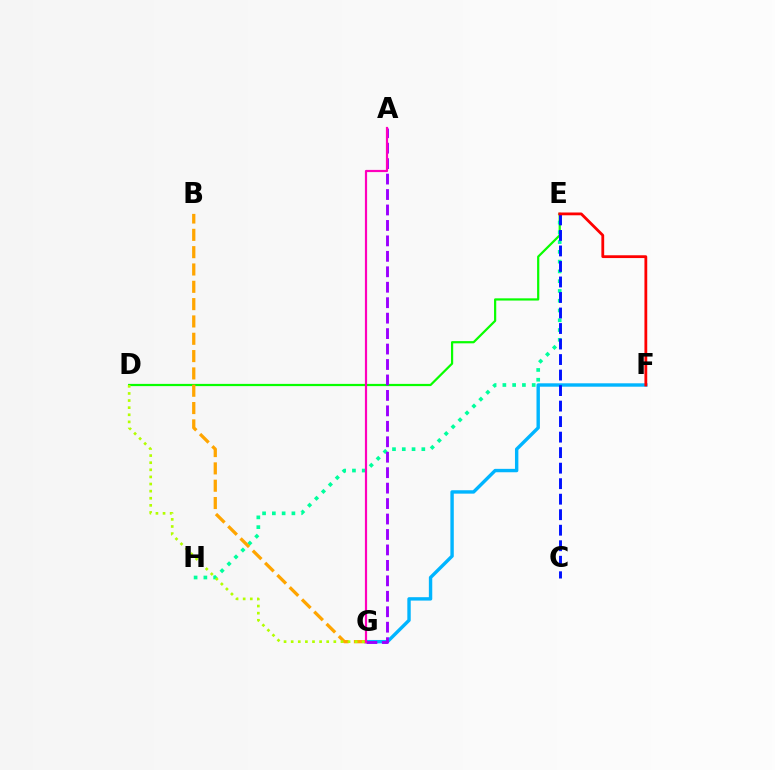{('D', 'E'): [{'color': '#08ff00', 'line_style': 'solid', 'thickness': 1.6}], ('F', 'G'): [{'color': '#00b5ff', 'line_style': 'solid', 'thickness': 2.45}], ('E', 'H'): [{'color': '#00ff9d', 'line_style': 'dotted', 'thickness': 2.66}], ('C', 'E'): [{'color': '#0010ff', 'line_style': 'dashed', 'thickness': 2.11}], ('A', 'G'): [{'color': '#9b00ff', 'line_style': 'dashed', 'thickness': 2.1}, {'color': '#ff00bd', 'line_style': 'solid', 'thickness': 1.58}], ('B', 'G'): [{'color': '#ffa500', 'line_style': 'dashed', 'thickness': 2.35}], ('E', 'F'): [{'color': '#ff0000', 'line_style': 'solid', 'thickness': 2.01}], ('D', 'G'): [{'color': '#b3ff00', 'line_style': 'dotted', 'thickness': 1.93}]}